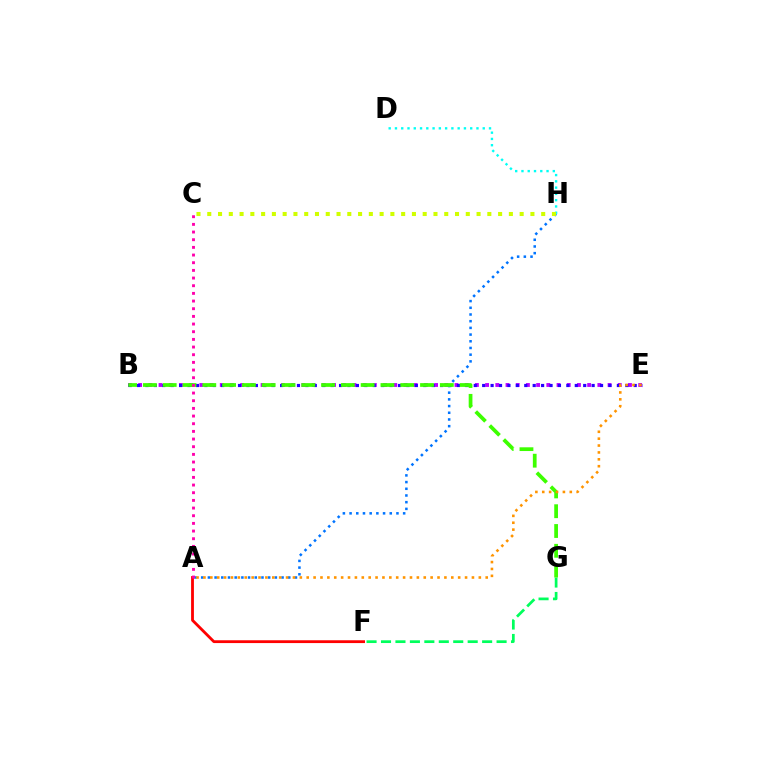{('B', 'E'): [{'color': '#b900ff', 'line_style': 'dotted', 'thickness': 2.77}, {'color': '#2500ff', 'line_style': 'dotted', 'thickness': 2.29}], ('A', 'H'): [{'color': '#0074ff', 'line_style': 'dotted', 'thickness': 1.82}], ('F', 'G'): [{'color': '#00ff5c', 'line_style': 'dashed', 'thickness': 1.96}], ('B', 'G'): [{'color': '#3dff00', 'line_style': 'dashed', 'thickness': 2.69}], ('D', 'H'): [{'color': '#00fff6', 'line_style': 'dotted', 'thickness': 1.7}], ('A', 'F'): [{'color': '#ff0000', 'line_style': 'solid', 'thickness': 2.02}], ('C', 'H'): [{'color': '#d1ff00', 'line_style': 'dotted', 'thickness': 2.93}], ('A', 'E'): [{'color': '#ff9400', 'line_style': 'dotted', 'thickness': 1.87}], ('A', 'C'): [{'color': '#ff00ac', 'line_style': 'dotted', 'thickness': 2.08}]}